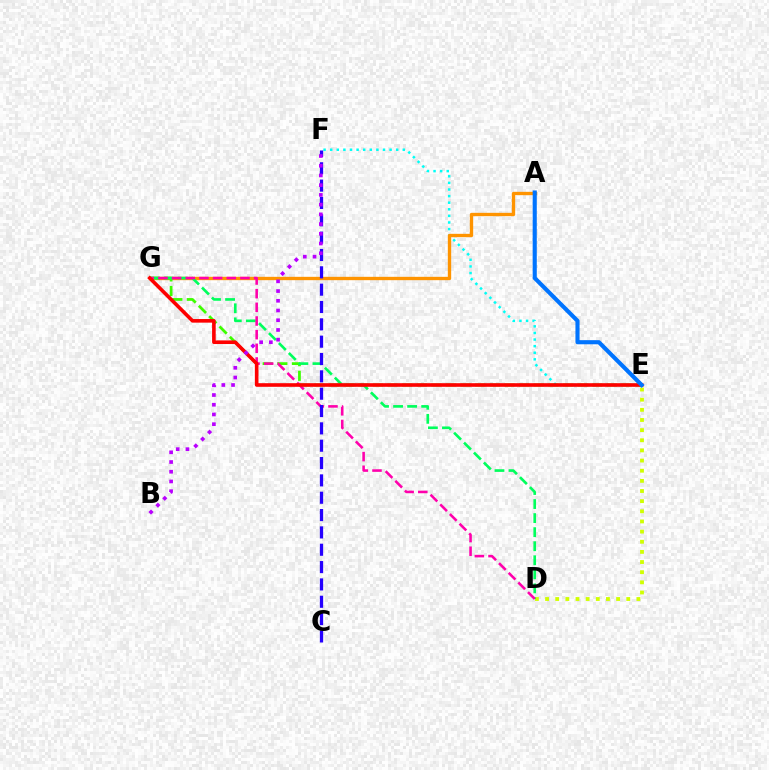{('D', 'E'): [{'color': '#d1ff00', 'line_style': 'dotted', 'thickness': 2.76}], ('E', 'F'): [{'color': '#00fff6', 'line_style': 'dotted', 'thickness': 1.79}], ('A', 'G'): [{'color': '#ff9400', 'line_style': 'solid', 'thickness': 2.41}], ('E', 'G'): [{'color': '#3dff00', 'line_style': 'dashed', 'thickness': 1.99}, {'color': '#ff0000', 'line_style': 'solid', 'thickness': 2.6}], ('D', 'G'): [{'color': '#00ff5c', 'line_style': 'dashed', 'thickness': 1.91}, {'color': '#ff00ac', 'line_style': 'dashed', 'thickness': 1.86}], ('C', 'F'): [{'color': '#2500ff', 'line_style': 'dashed', 'thickness': 2.36}], ('B', 'F'): [{'color': '#b900ff', 'line_style': 'dotted', 'thickness': 2.64}], ('A', 'E'): [{'color': '#0074ff', 'line_style': 'solid', 'thickness': 2.96}]}